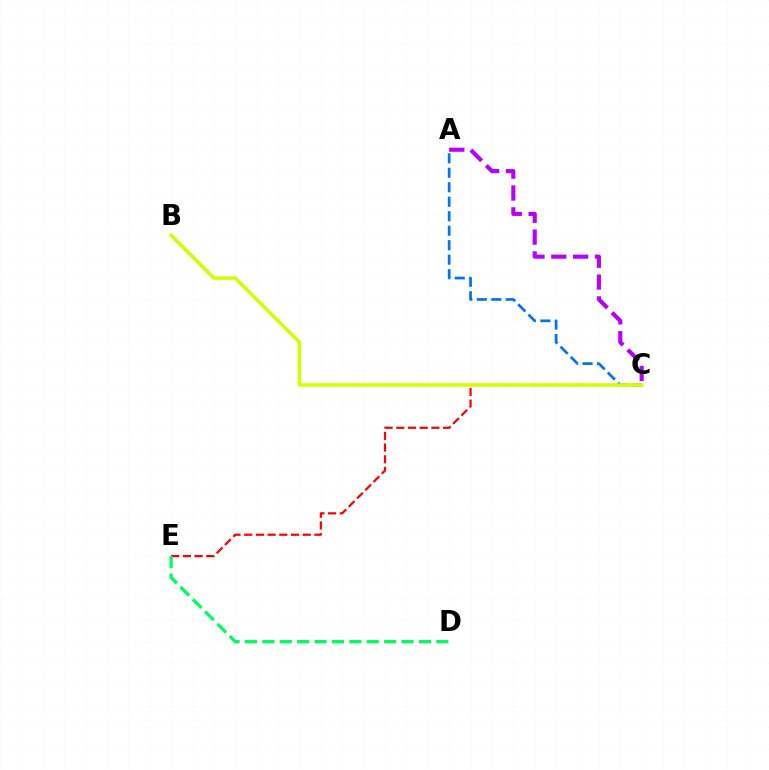{('A', 'C'): [{'color': '#0074ff', 'line_style': 'dashed', 'thickness': 1.97}, {'color': '#b900ff', 'line_style': 'dashed', 'thickness': 2.97}], ('C', 'E'): [{'color': '#ff0000', 'line_style': 'dashed', 'thickness': 1.59}], ('D', 'E'): [{'color': '#00ff5c', 'line_style': 'dashed', 'thickness': 2.36}], ('B', 'C'): [{'color': '#d1ff00', 'line_style': 'solid', 'thickness': 2.53}]}